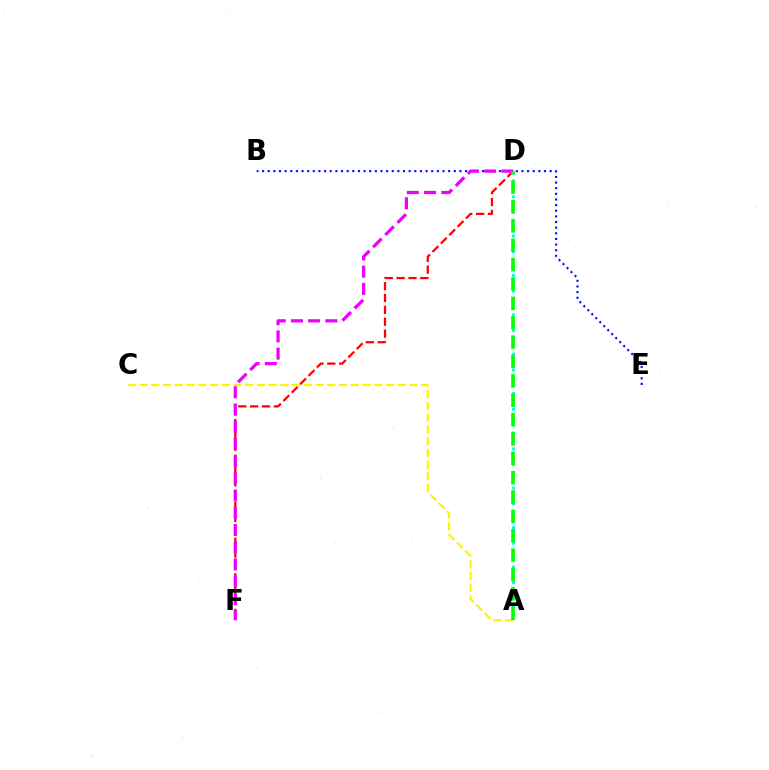{('B', 'E'): [{'color': '#0010ff', 'line_style': 'dotted', 'thickness': 1.53}], ('A', 'D'): [{'color': '#00fff6', 'line_style': 'dotted', 'thickness': 2.14}, {'color': '#08ff00', 'line_style': 'dashed', 'thickness': 2.63}], ('A', 'C'): [{'color': '#fcf500', 'line_style': 'dashed', 'thickness': 1.59}], ('D', 'F'): [{'color': '#ff0000', 'line_style': 'dashed', 'thickness': 1.61}, {'color': '#ee00ff', 'line_style': 'dashed', 'thickness': 2.34}]}